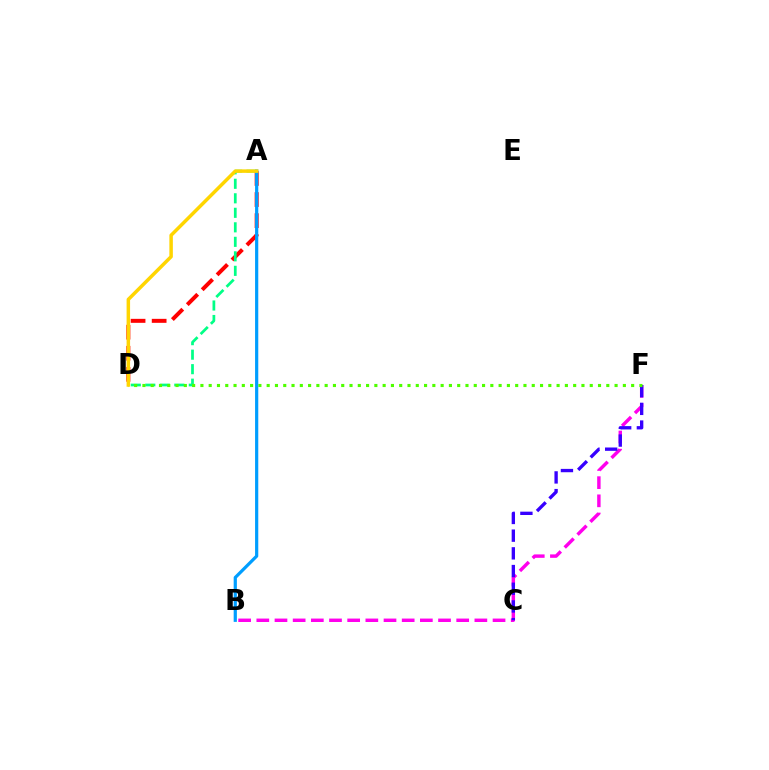{('A', 'D'): [{'color': '#ff0000', 'line_style': 'dashed', 'thickness': 2.86}, {'color': '#00ff86', 'line_style': 'dashed', 'thickness': 1.97}, {'color': '#ffd500', 'line_style': 'solid', 'thickness': 2.51}], ('B', 'F'): [{'color': '#ff00ed', 'line_style': 'dashed', 'thickness': 2.47}], ('A', 'B'): [{'color': '#009eff', 'line_style': 'solid', 'thickness': 2.31}], ('C', 'F'): [{'color': '#3700ff', 'line_style': 'dashed', 'thickness': 2.4}], ('D', 'F'): [{'color': '#4fff00', 'line_style': 'dotted', 'thickness': 2.25}]}